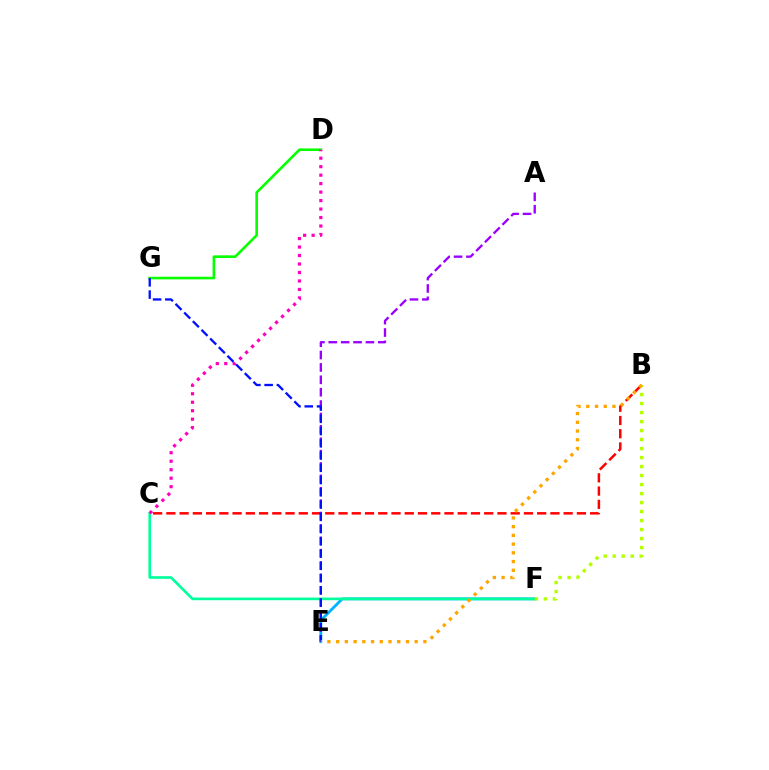{('E', 'F'): [{'color': '#00b5ff', 'line_style': 'solid', 'thickness': 2.04}], ('C', 'F'): [{'color': '#00ff9d', 'line_style': 'solid', 'thickness': 1.9}], ('B', 'C'): [{'color': '#ff0000', 'line_style': 'dashed', 'thickness': 1.8}], ('A', 'E'): [{'color': '#9b00ff', 'line_style': 'dashed', 'thickness': 1.68}], ('D', 'G'): [{'color': '#08ff00', 'line_style': 'solid', 'thickness': 1.89}], ('C', 'D'): [{'color': '#ff00bd', 'line_style': 'dotted', 'thickness': 2.3}], ('E', 'G'): [{'color': '#0010ff', 'line_style': 'dashed', 'thickness': 1.66}], ('B', 'F'): [{'color': '#b3ff00', 'line_style': 'dotted', 'thickness': 2.45}], ('B', 'E'): [{'color': '#ffa500', 'line_style': 'dotted', 'thickness': 2.37}]}